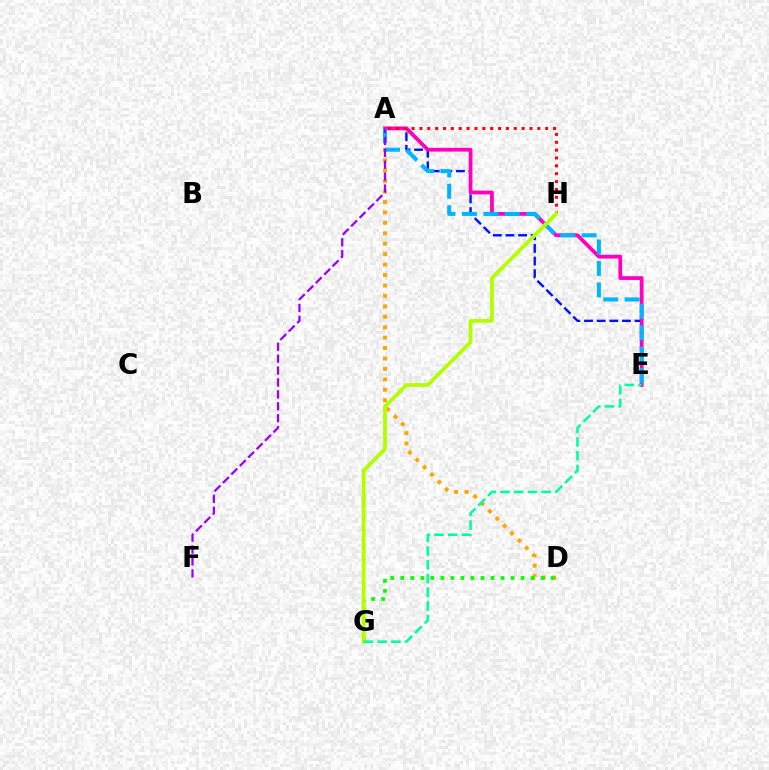{('A', 'D'): [{'color': '#ffa500', 'line_style': 'dotted', 'thickness': 2.83}], ('A', 'E'): [{'color': '#0010ff', 'line_style': 'dashed', 'thickness': 1.72}, {'color': '#ff00bd', 'line_style': 'solid', 'thickness': 2.72}, {'color': '#00b5ff', 'line_style': 'dashed', 'thickness': 2.91}], ('D', 'G'): [{'color': '#08ff00', 'line_style': 'dotted', 'thickness': 2.73}], ('A', 'F'): [{'color': '#9b00ff', 'line_style': 'dashed', 'thickness': 1.62}], ('A', 'H'): [{'color': '#ff0000', 'line_style': 'dotted', 'thickness': 2.14}], ('G', 'H'): [{'color': '#b3ff00', 'line_style': 'solid', 'thickness': 2.76}], ('E', 'G'): [{'color': '#00ff9d', 'line_style': 'dashed', 'thickness': 1.87}]}